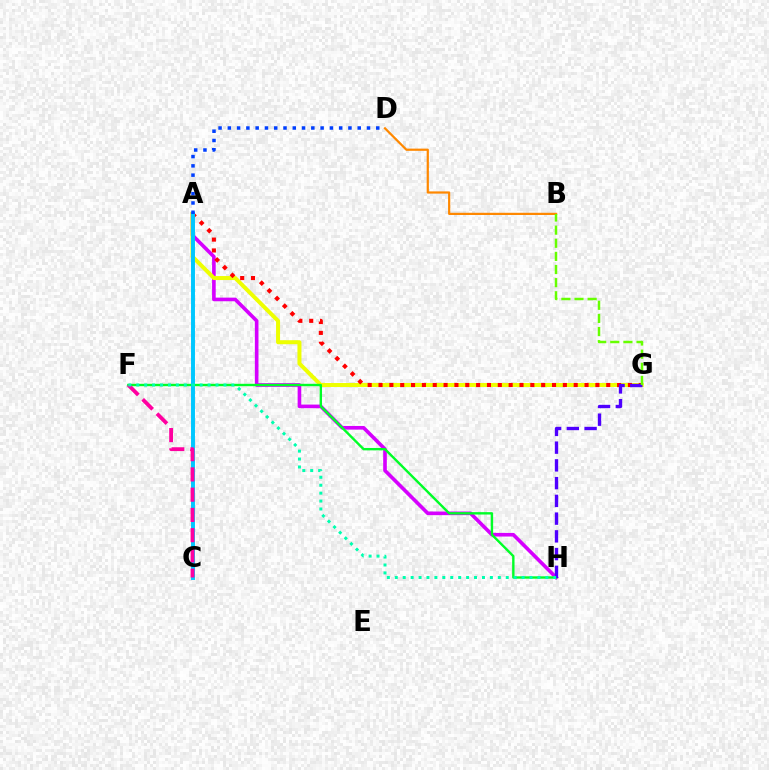{('A', 'H'): [{'color': '#d600ff', 'line_style': 'solid', 'thickness': 2.61}], ('A', 'G'): [{'color': '#eeff00', 'line_style': 'solid', 'thickness': 2.88}, {'color': '#ff0000', 'line_style': 'dotted', 'thickness': 2.95}], ('F', 'H'): [{'color': '#00ff27', 'line_style': 'solid', 'thickness': 1.72}, {'color': '#00ffaf', 'line_style': 'dotted', 'thickness': 2.15}], ('A', 'C'): [{'color': '#00c7ff', 'line_style': 'solid', 'thickness': 2.83}], ('G', 'H'): [{'color': '#4f00ff', 'line_style': 'dashed', 'thickness': 2.41}], ('C', 'F'): [{'color': '#ff00a0', 'line_style': 'dashed', 'thickness': 2.75}], ('B', 'D'): [{'color': '#ff8800', 'line_style': 'solid', 'thickness': 1.59}], ('B', 'G'): [{'color': '#66ff00', 'line_style': 'dashed', 'thickness': 1.78}], ('A', 'D'): [{'color': '#003fff', 'line_style': 'dotted', 'thickness': 2.52}]}